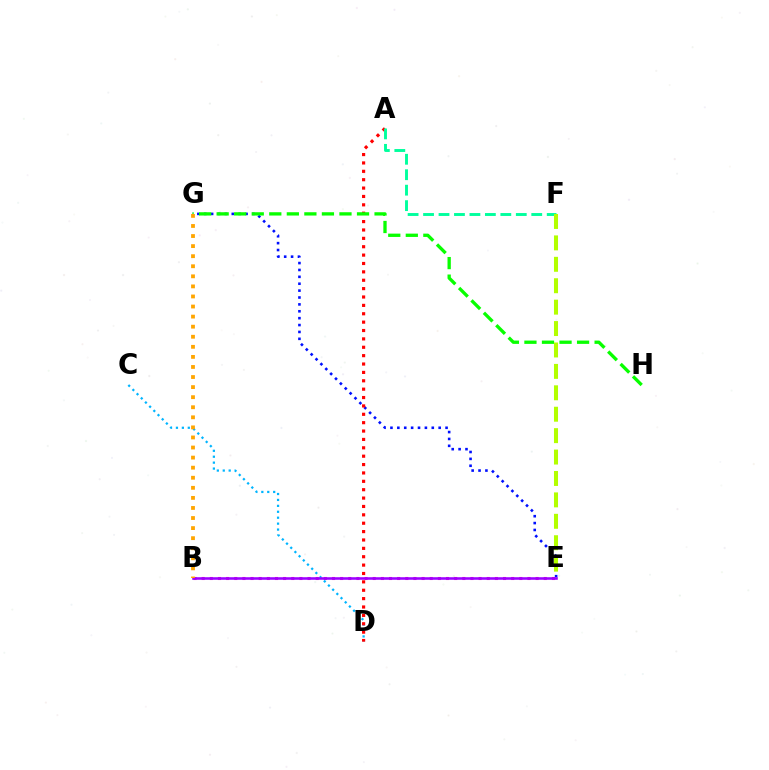{('C', 'D'): [{'color': '#00b5ff', 'line_style': 'dotted', 'thickness': 1.61}], ('B', 'E'): [{'color': '#ff00bd', 'line_style': 'dotted', 'thickness': 2.21}, {'color': '#9b00ff', 'line_style': 'solid', 'thickness': 1.85}], ('E', 'G'): [{'color': '#0010ff', 'line_style': 'dotted', 'thickness': 1.87}], ('A', 'D'): [{'color': '#ff0000', 'line_style': 'dotted', 'thickness': 2.28}], ('A', 'F'): [{'color': '#00ff9d', 'line_style': 'dashed', 'thickness': 2.1}], ('G', 'H'): [{'color': '#08ff00', 'line_style': 'dashed', 'thickness': 2.38}], ('B', 'G'): [{'color': '#ffa500', 'line_style': 'dotted', 'thickness': 2.74}], ('E', 'F'): [{'color': '#b3ff00', 'line_style': 'dashed', 'thickness': 2.91}]}